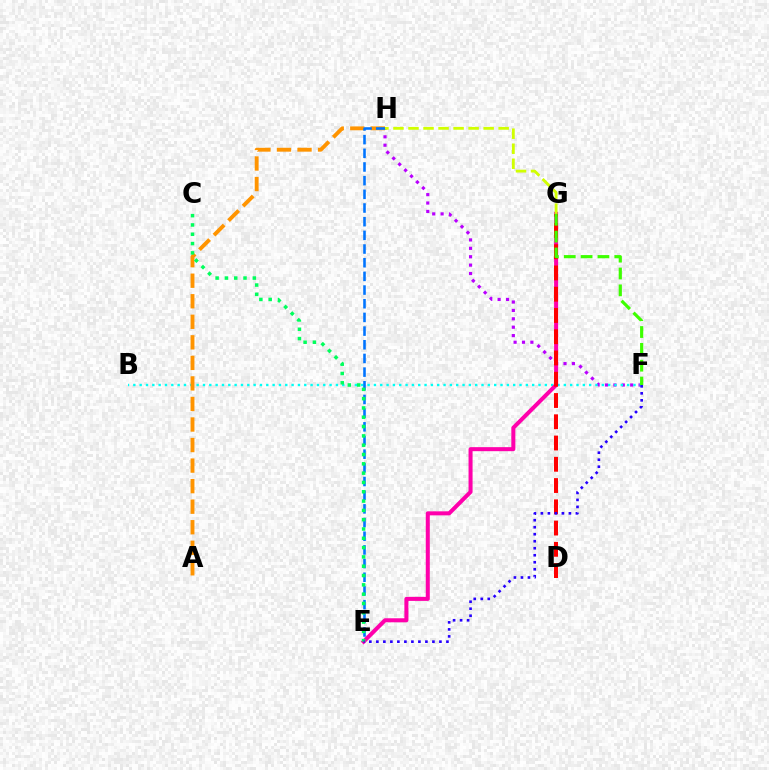{('F', 'H'): [{'color': '#b900ff', 'line_style': 'dotted', 'thickness': 2.28}], ('B', 'F'): [{'color': '#00fff6', 'line_style': 'dotted', 'thickness': 1.72}], ('A', 'H'): [{'color': '#ff9400', 'line_style': 'dashed', 'thickness': 2.79}], ('E', 'H'): [{'color': '#0074ff', 'line_style': 'dashed', 'thickness': 1.86}], ('E', 'G'): [{'color': '#ff00ac', 'line_style': 'solid', 'thickness': 2.9}], ('G', 'H'): [{'color': '#d1ff00', 'line_style': 'dashed', 'thickness': 2.04}], ('C', 'E'): [{'color': '#00ff5c', 'line_style': 'dotted', 'thickness': 2.53}], ('D', 'G'): [{'color': '#ff0000', 'line_style': 'dashed', 'thickness': 2.89}], ('E', 'F'): [{'color': '#2500ff', 'line_style': 'dotted', 'thickness': 1.9}], ('F', 'G'): [{'color': '#3dff00', 'line_style': 'dashed', 'thickness': 2.29}]}